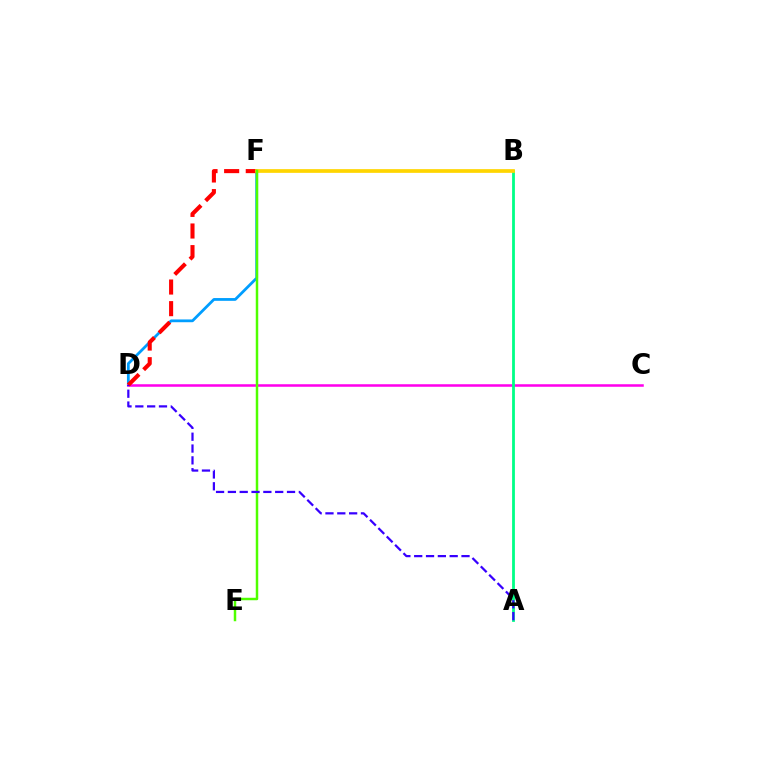{('D', 'F'): [{'color': '#009eff', 'line_style': 'solid', 'thickness': 2.0}, {'color': '#ff0000', 'line_style': 'dashed', 'thickness': 2.94}], ('C', 'D'): [{'color': '#ff00ed', 'line_style': 'solid', 'thickness': 1.82}], ('A', 'B'): [{'color': '#00ff86', 'line_style': 'solid', 'thickness': 2.02}], ('B', 'F'): [{'color': '#ffd500', 'line_style': 'solid', 'thickness': 2.67}], ('E', 'F'): [{'color': '#4fff00', 'line_style': 'solid', 'thickness': 1.79}], ('A', 'D'): [{'color': '#3700ff', 'line_style': 'dashed', 'thickness': 1.61}]}